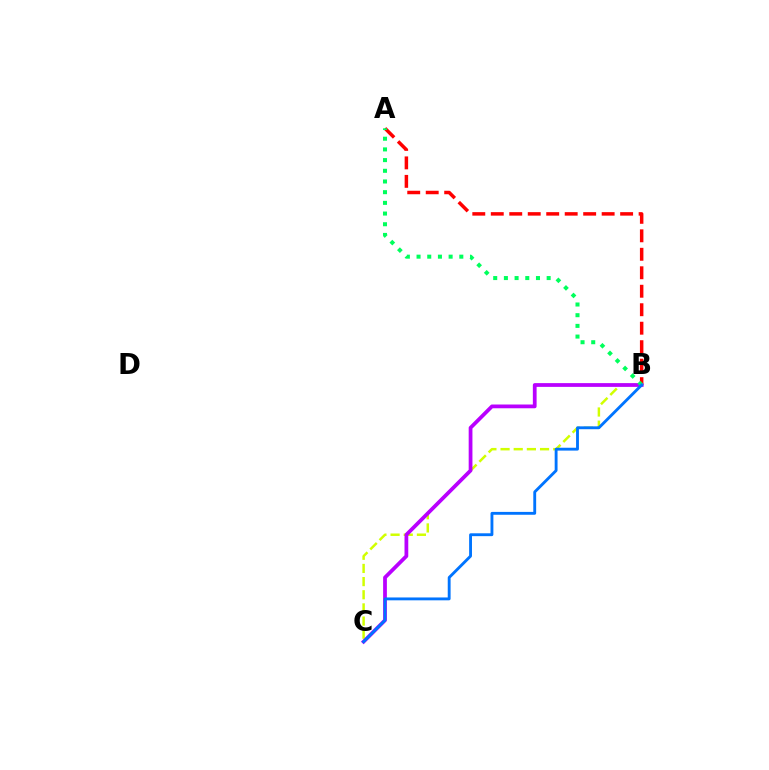{('B', 'C'): [{'color': '#d1ff00', 'line_style': 'dashed', 'thickness': 1.79}, {'color': '#b900ff', 'line_style': 'solid', 'thickness': 2.71}, {'color': '#0074ff', 'line_style': 'solid', 'thickness': 2.06}], ('A', 'B'): [{'color': '#ff0000', 'line_style': 'dashed', 'thickness': 2.51}, {'color': '#00ff5c', 'line_style': 'dotted', 'thickness': 2.9}]}